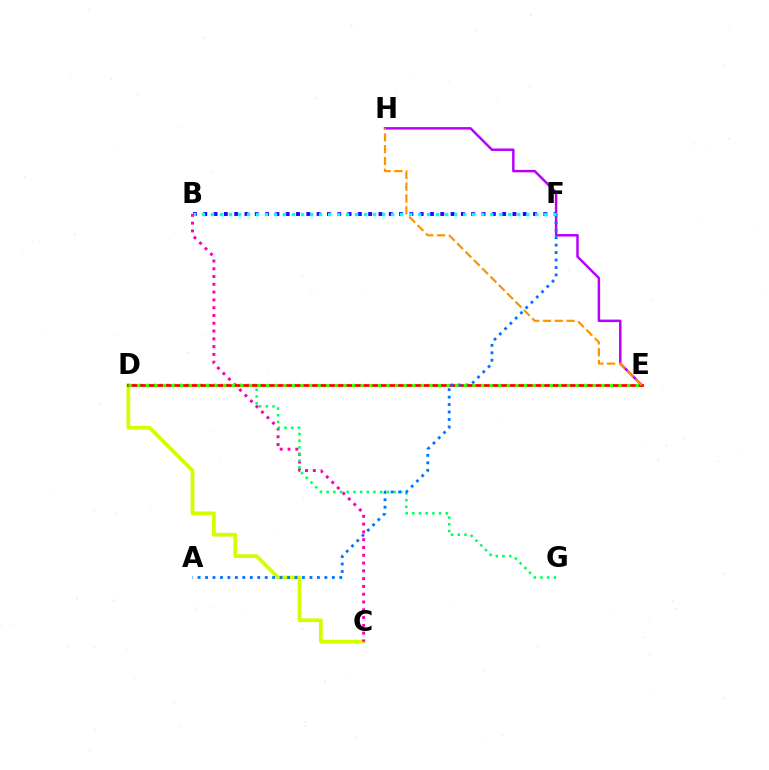{('C', 'D'): [{'color': '#d1ff00', 'line_style': 'solid', 'thickness': 2.7}], ('B', 'C'): [{'color': '#ff00ac', 'line_style': 'dotted', 'thickness': 2.11}], ('D', 'G'): [{'color': '#00ff5c', 'line_style': 'dotted', 'thickness': 1.82}], ('E', 'H'): [{'color': '#b900ff', 'line_style': 'solid', 'thickness': 1.78}, {'color': '#ff9400', 'line_style': 'dashed', 'thickness': 1.6}], ('D', 'E'): [{'color': '#ff0000', 'line_style': 'solid', 'thickness': 1.99}, {'color': '#3dff00', 'line_style': 'dotted', 'thickness': 2.34}], ('A', 'F'): [{'color': '#0074ff', 'line_style': 'dotted', 'thickness': 2.03}], ('B', 'F'): [{'color': '#2500ff', 'line_style': 'dotted', 'thickness': 2.8}, {'color': '#00fff6', 'line_style': 'dotted', 'thickness': 2.45}]}